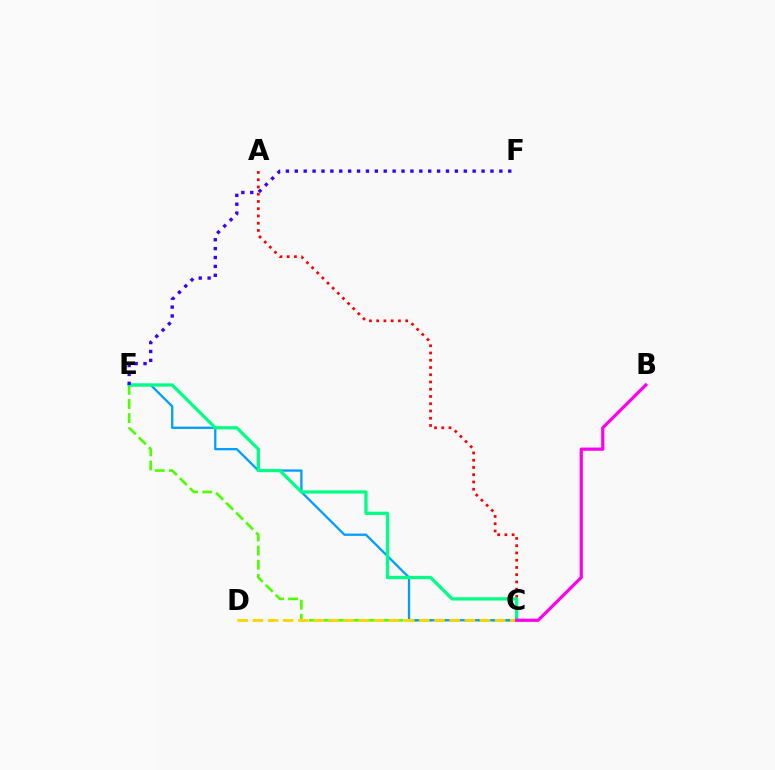{('A', 'C'): [{'color': '#ff0000', 'line_style': 'dotted', 'thickness': 1.97}], ('C', 'E'): [{'color': '#4fff00', 'line_style': 'dashed', 'thickness': 1.91}, {'color': '#009eff', 'line_style': 'solid', 'thickness': 1.65}, {'color': '#00ff86', 'line_style': 'solid', 'thickness': 2.35}], ('E', 'F'): [{'color': '#3700ff', 'line_style': 'dotted', 'thickness': 2.42}], ('C', 'D'): [{'color': '#ffd500', 'line_style': 'dashed', 'thickness': 2.06}], ('B', 'C'): [{'color': '#ff00ed', 'line_style': 'solid', 'thickness': 2.31}]}